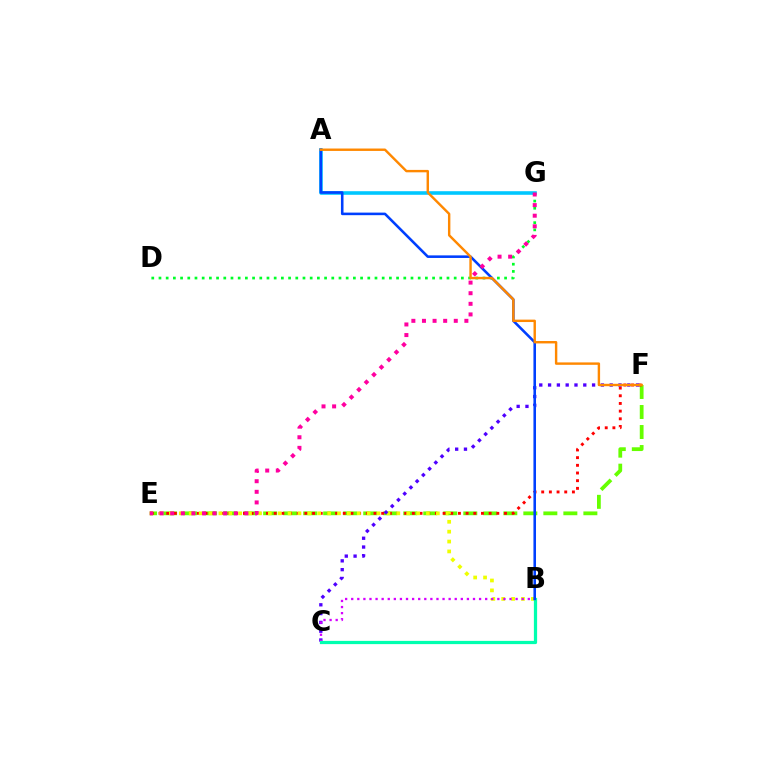{('E', 'F'): [{'color': '#66ff00', 'line_style': 'dashed', 'thickness': 2.72}, {'color': '#ff0000', 'line_style': 'dotted', 'thickness': 2.09}], ('B', 'E'): [{'color': '#eeff00', 'line_style': 'dotted', 'thickness': 2.69}], ('D', 'G'): [{'color': '#00ff27', 'line_style': 'dotted', 'thickness': 1.96}], ('C', 'F'): [{'color': '#4f00ff', 'line_style': 'dotted', 'thickness': 2.39}], ('B', 'C'): [{'color': '#d600ff', 'line_style': 'dotted', 'thickness': 1.65}, {'color': '#00ffaf', 'line_style': 'solid', 'thickness': 2.33}], ('A', 'G'): [{'color': '#00c7ff', 'line_style': 'solid', 'thickness': 2.58}], ('A', 'B'): [{'color': '#003fff', 'line_style': 'solid', 'thickness': 1.85}], ('E', 'G'): [{'color': '#ff00a0', 'line_style': 'dotted', 'thickness': 2.88}], ('A', 'F'): [{'color': '#ff8800', 'line_style': 'solid', 'thickness': 1.74}]}